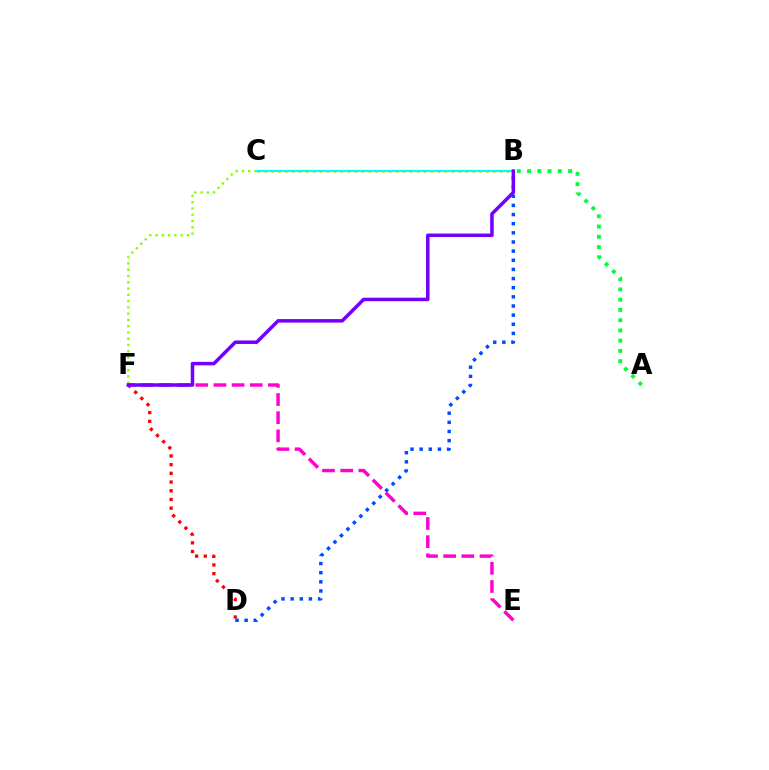{('C', 'F'): [{'color': '#84ff00', 'line_style': 'dotted', 'thickness': 1.7}], ('D', 'F'): [{'color': '#ff0000', 'line_style': 'dotted', 'thickness': 2.36}], ('B', 'D'): [{'color': '#004bff', 'line_style': 'dotted', 'thickness': 2.48}], ('E', 'F'): [{'color': '#ff00cf', 'line_style': 'dashed', 'thickness': 2.47}], ('B', 'C'): [{'color': '#ffbd00', 'line_style': 'dotted', 'thickness': 1.88}, {'color': '#00fff6', 'line_style': 'solid', 'thickness': 1.6}], ('A', 'B'): [{'color': '#00ff39', 'line_style': 'dotted', 'thickness': 2.78}], ('B', 'F'): [{'color': '#7200ff', 'line_style': 'solid', 'thickness': 2.52}]}